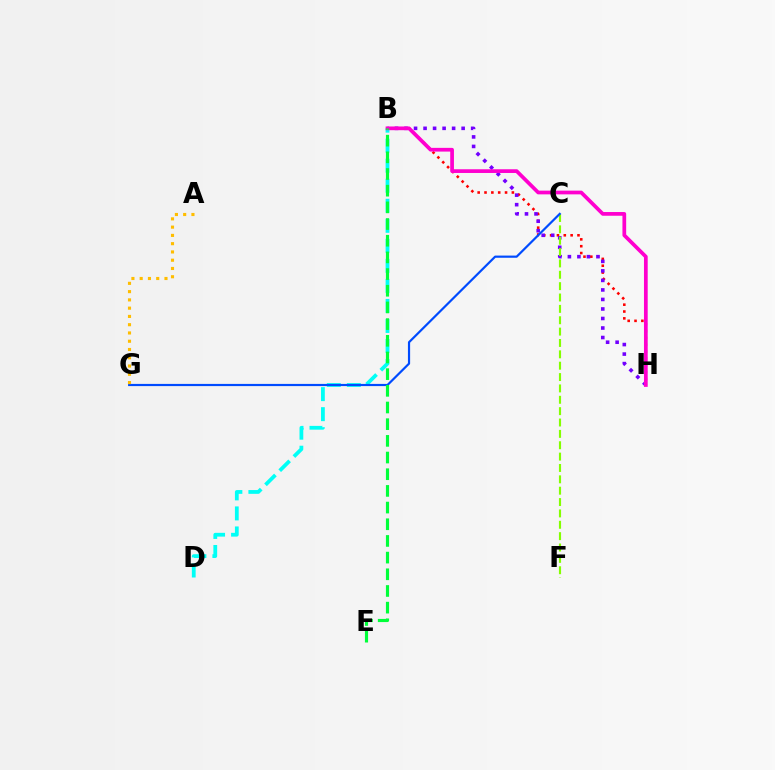{('B', 'H'): [{'color': '#ff0000', 'line_style': 'dotted', 'thickness': 1.86}, {'color': '#7200ff', 'line_style': 'dotted', 'thickness': 2.59}, {'color': '#ff00cf', 'line_style': 'solid', 'thickness': 2.68}], ('B', 'D'): [{'color': '#00fff6', 'line_style': 'dashed', 'thickness': 2.72}], ('C', 'F'): [{'color': '#84ff00', 'line_style': 'dashed', 'thickness': 1.54}], ('C', 'G'): [{'color': '#004bff', 'line_style': 'solid', 'thickness': 1.58}], ('B', 'E'): [{'color': '#00ff39', 'line_style': 'dashed', 'thickness': 2.27}], ('A', 'G'): [{'color': '#ffbd00', 'line_style': 'dotted', 'thickness': 2.25}]}